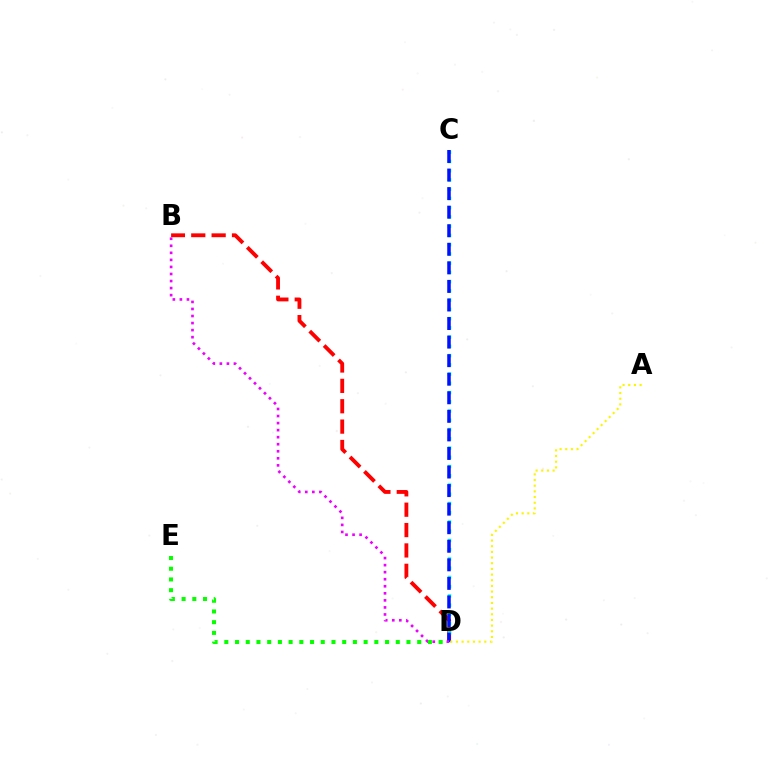{('B', 'D'): [{'color': '#ff0000', 'line_style': 'dashed', 'thickness': 2.77}, {'color': '#ee00ff', 'line_style': 'dotted', 'thickness': 1.91}], ('C', 'D'): [{'color': '#00fff6', 'line_style': 'dotted', 'thickness': 2.51}, {'color': '#0010ff', 'line_style': 'dashed', 'thickness': 2.52}], ('A', 'D'): [{'color': '#fcf500', 'line_style': 'dotted', 'thickness': 1.54}], ('D', 'E'): [{'color': '#08ff00', 'line_style': 'dotted', 'thickness': 2.91}]}